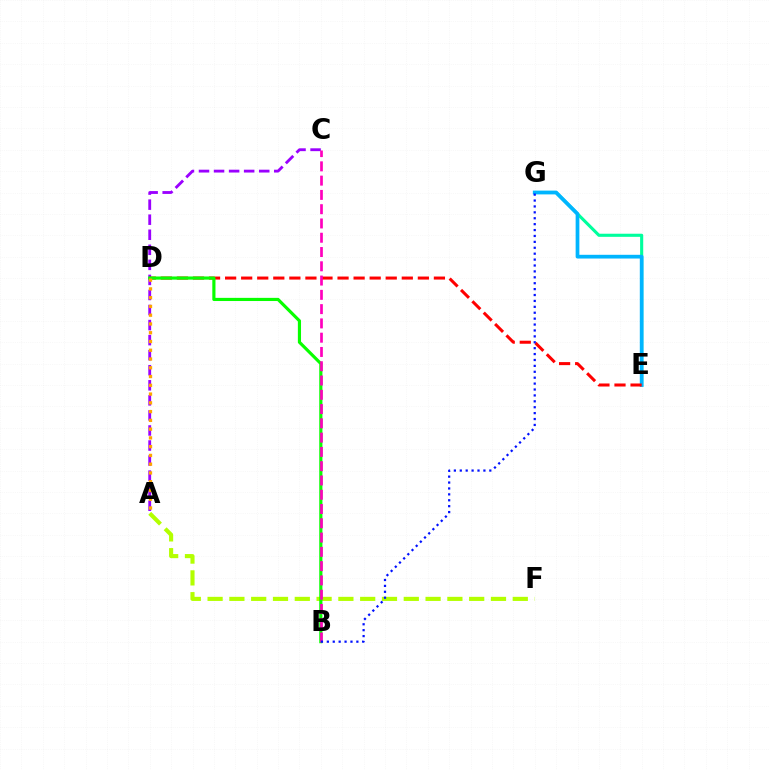{('A', 'C'): [{'color': '#9b00ff', 'line_style': 'dashed', 'thickness': 2.05}], ('E', 'G'): [{'color': '#00ff9d', 'line_style': 'solid', 'thickness': 2.24}, {'color': '#00b5ff', 'line_style': 'solid', 'thickness': 2.69}], ('A', 'F'): [{'color': '#b3ff00', 'line_style': 'dashed', 'thickness': 2.96}], ('D', 'E'): [{'color': '#ff0000', 'line_style': 'dashed', 'thickness': 2.18}], ('B', 'D'): [{'color': '#08ff00', 'line_style': 'solid', 'thickness': 2.28}], ('B', 'C'): [{'color': '#ff00bd', 'line_style': 'dashed', 'thickness': 1.94}], ('B', 'G'): [{'color': '#0010ff', 'line_style': 'dotted', 'thickness': 1.6}], ('A', 'D'): [{'color': '#ffa500', 'line_style': 'dotted', 'thickness': 2.38}]}